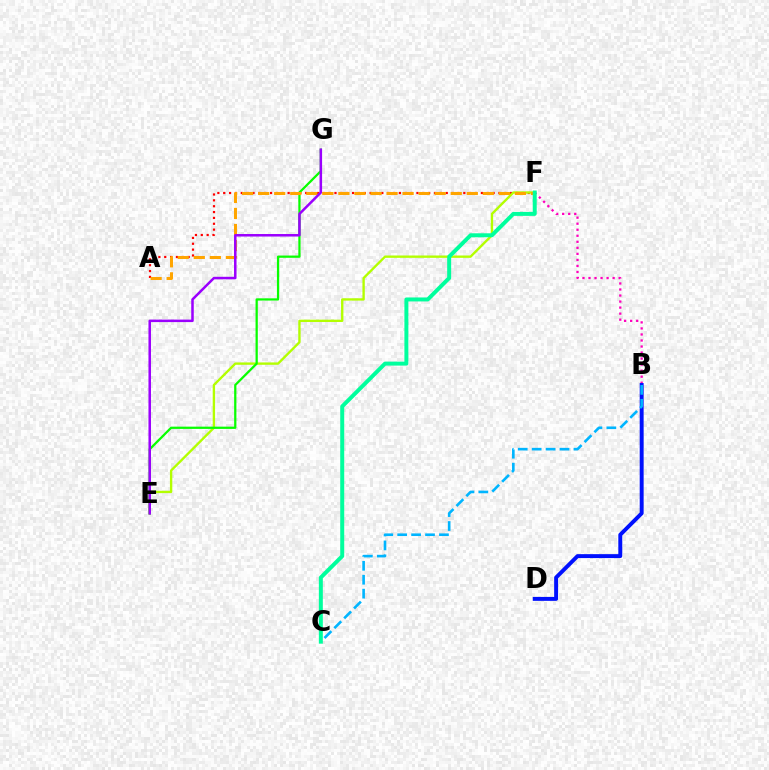{('B', 'F'): [{'color': '#ff00bd', 'line_style': 'dotted', 'thickness': 1.64}], ('B', 'D'): [{'color': '#0010ff', 'line_style': 'solid', 'thickness': 2.83}], ('B', 'C'): [{'color': '#00b5ff', 'line_style': 'dashed', 'thickness': 1.89}], ('A', 'F'): [{'color': '#ff0000', 'line_style': 'dotted', 'thickness': 1.59}, {'color': '#ffa500', 'line_style': 'dashed', 'thickness': 2.18}], ('E', 'F'): [{'color': '#b3ff00', 'line_style': 'solid', 'thickness': 1.69}], ('E', 'G'): [{'color': '#08ff00', 'line_style': 'solid', 'thickness': 1.62}, {'color': '#9b00ff', 'line_style': 'solid', 'thickness': 1.81}], ('C', 'F'): [{'color': '#00ff9d', 'line_style': 'solid', 'thickness': 2.86}]}